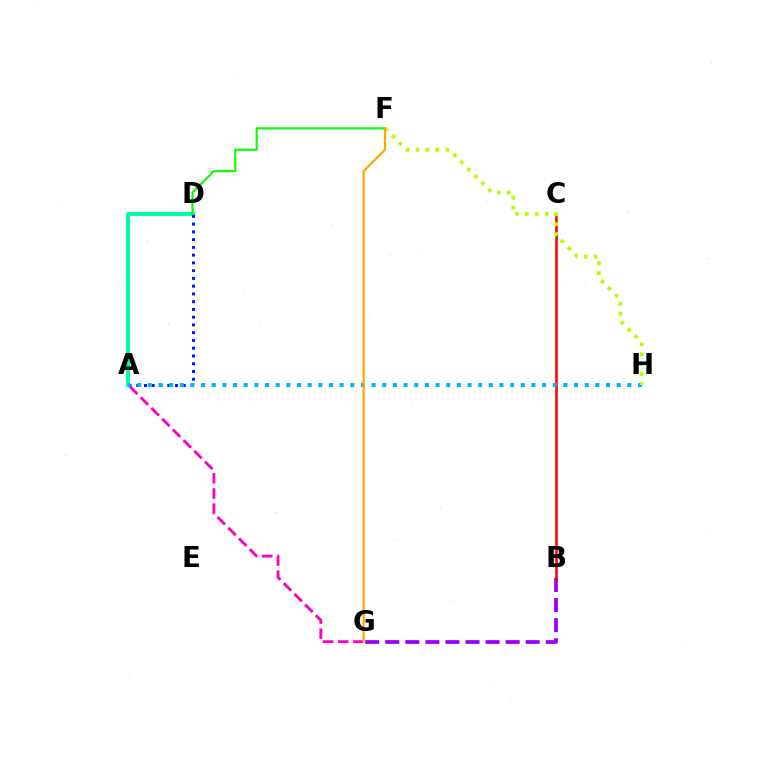{('A', 'G'): [{'color': '#ff00bd', 'line_style': 'dashed', 'thickness': 2.06}], ('A', 'D'): [{'color': '#00ff9d', 'line_style': 'solid', 'thickness': 2.87}, {'color': '#0010ff', 'line_style': 'dotted', 'thickness': 2.11}], ('B', 'G'): [{'color': '#9b00ff', 'line_style': 'dashed', 'thickness': 2.73}], ('B', 'C'): [{'color': '#ff0000', 'line_style': 'solid', 'thickness': 1.84}], ('D', 'F'): [{'color': '#08ff00', 'line_style': 'solid', 'thickness': 1.53}], ('A', 'H'): [{'color': '#00b5ff', 'line_style': 'dotted', 'thickness': 2.89}], ('F', 'H'): [{'color': '#b3ff00', 'line_style': 'dotted', 'thickness': 2.69}], ('F', 'G'): [{'color': '#ffa500', 'line_style': 'solid', 'thickness': 1.61}]}